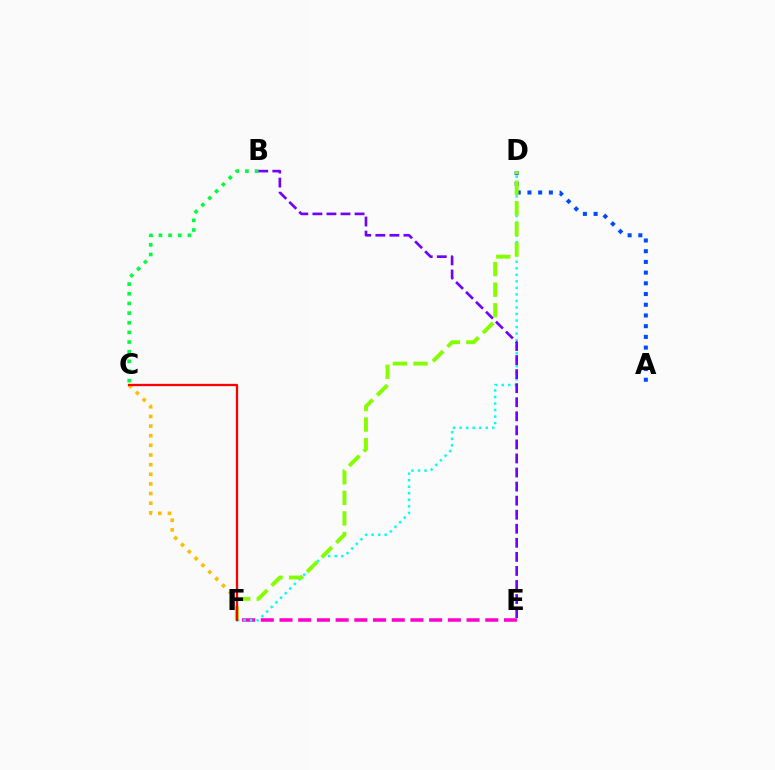{('C', 'F'): [{'color': '#ffbd00', 'line_style': 'dotted', 'thickness': 2.62}, {'color': '#ff0000', 'line_style': 'solid', 'thickness': 1.65}], ('E', 'F'): [{'color': '#ff00cf', 'line_style': 'dashed', 'thickness': 2.54}], ('A', 'D'): [{'color': '#004bff', 'line_style': 'dotted', 'thickness': 2.91}], ('B', 'C'): [{'color': '#00ff39', 'line_style': 'dotted', 'thickness': 2.62}], ('D', 'F'): [{'color': '#00fff6', 'line_style': 'dotted', 'thickness': 1.77}, {'color': '#84ff00', 'line_style': 'dashed', 'thickness': 2.79}], ('B', 'E'): [{'color': '#7200ff', 'line_style': 'dashed', 'thickness': 1.91}]}